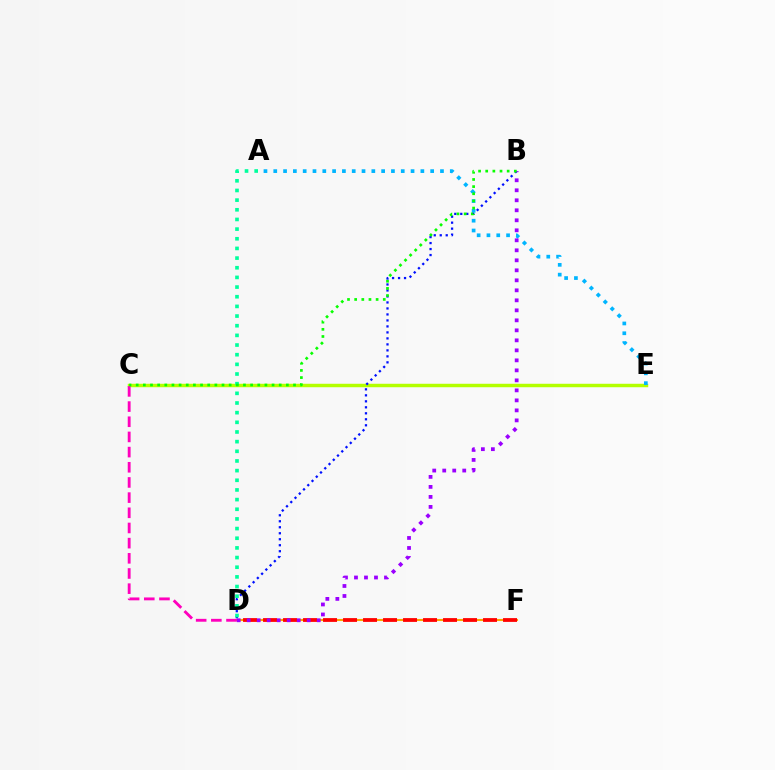{('C', 'E'): [{'color': '#b3ff00', 'line_style': 'solid', 'thickness': 2.49}], ('D', 'F'): [{'color': '#ffa500', 'line_style': 'solid', 'thickness': 1.52}, {'color': '#ff0000', 'line_style': 'dashed', 'thickness': 2.72}], ('C', 'D'): [{'color': '#ff00bd', 'line_style': 'dashed', 'thickness': 2.06}], ('A', 'E'): [{'color': '#00b5ff', 'line_style': 'dotted', 'thickness': 2.66}], ('B', 'D'): [{'color': '#0010ff', 'line_style': 'dotted', 'thickness': 1.63}, {'color': '#9b00ff', 'line_style': 'dotted', 'thickness': 2.72}], ('A', 'D'): [{'color': '#00ff9d', 'line_style': 'dotted', 'thickness': 2.62}], ('B', 'C'): [{'color': '#08ff00', 'line_style': 'dotted', 'thickness': 1.94}]}